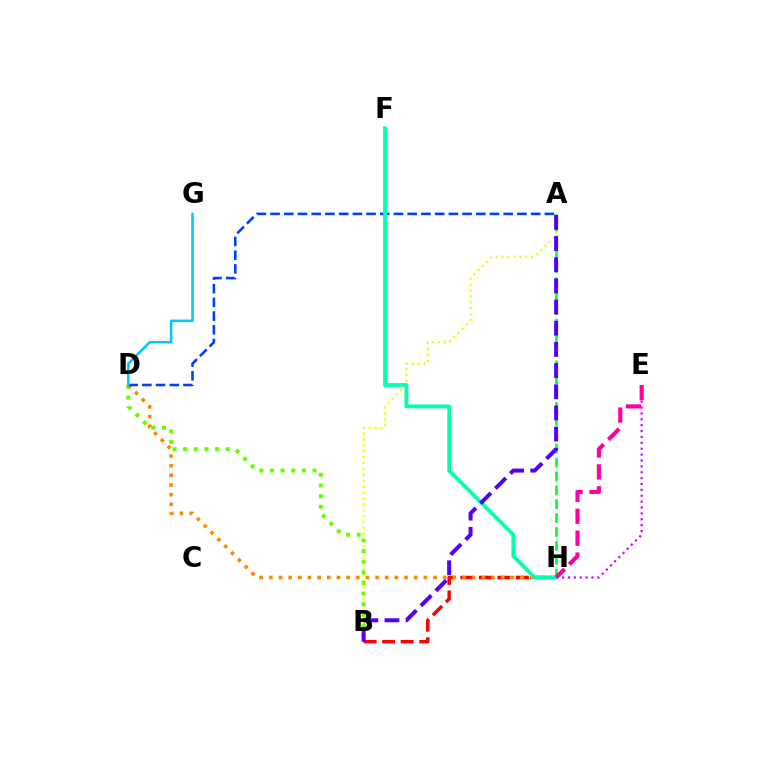{('A', 'B'): [{'color': '#eeff00', 'line_style': 'dotted', 'thickness': 1.61}, {'color': '#4f00ff', 'line_style': 'dashed', 'thickness': 2.88}], ('A', 'H'): [{'color': '#00ff27', 'line_style': 'dashed', 'thickness': 1.89}], ('E', 'H'): [{'color': '#d600ff', 'line_style': 'dotted', 'thickness': 1.6}, {'color': '#ff00a0', 'line_style': 'dashed', 'thickness': 2.98}], ('B', 'H'): [{'color': '#ff0000', 'line_style': 'dashed', 'thickness': 2.52}], ('B', 'D'): [{'color': '#66ff00', 'line_style': 'dotted', 'thickness': 2.89}], ('D', 'H'): [{'color': '#ff8800', 'line_style': 'dotted', 'thickness': 2.62}], ('A', 'D'): [{'color': '#003fff', 'line_style': 'dashed', 'thickness': 1.86}], ('D', 'G'): [{'color': '#00c7ff', 'line_style': 'solid', 'thickness': 1.82}], ('F', 'H'): [{'color': '#00ffaf', 'line_style': 'solid', 'thickness': 2.76}]}